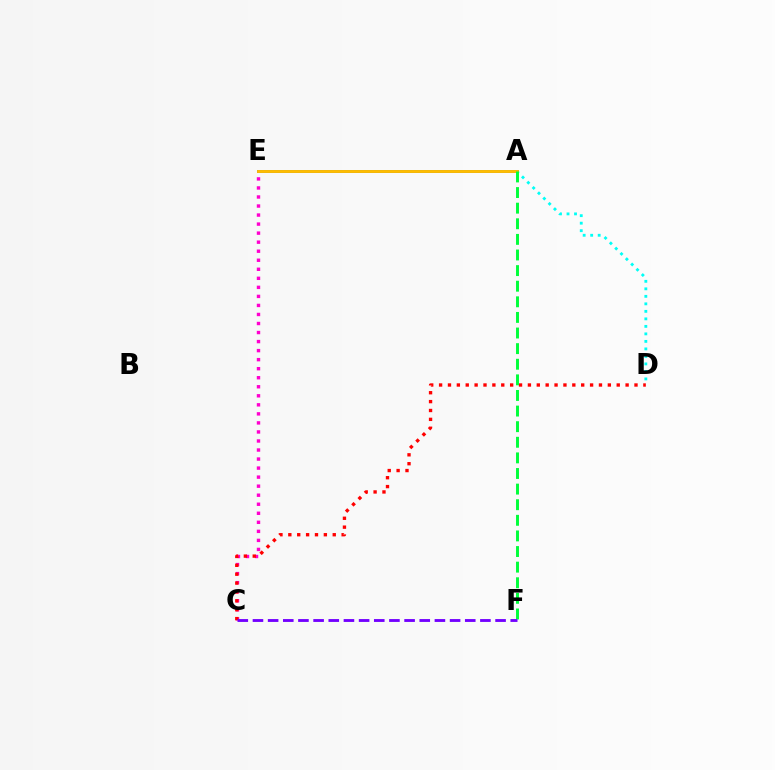{('A', 'E'): [{'color': '#84ff00', 'line_style': 'solid', 'thickness': 2.13}, {'color': '#004bff', 'line_style': 'solid', 'thickness': 2.13}, {'color': '#ffbd00', 'line_style': 'solid', 'thickness': 2.09}], ('C', 'E'): [{'color': '#ff00cf', 'line_style': 'dotted', 'thickness': 2.46}], ('A', 'D'): [{'color': '#00fff6', 'line_style': 'dotted', 'thickness': 2.04}], ('C', 'D'): [{'color': '#ff0000', 'line_style': 'dotted', 'thickness': 2.41}], ('A', 'F'): [{'color': '#00ff39', 'line_style': 'dashed', 'thickness': 2.12}], ('C', 'F'): [{'color': '#7200ff', 'line_style': 'dashed', 'thickness': 2.06}]}